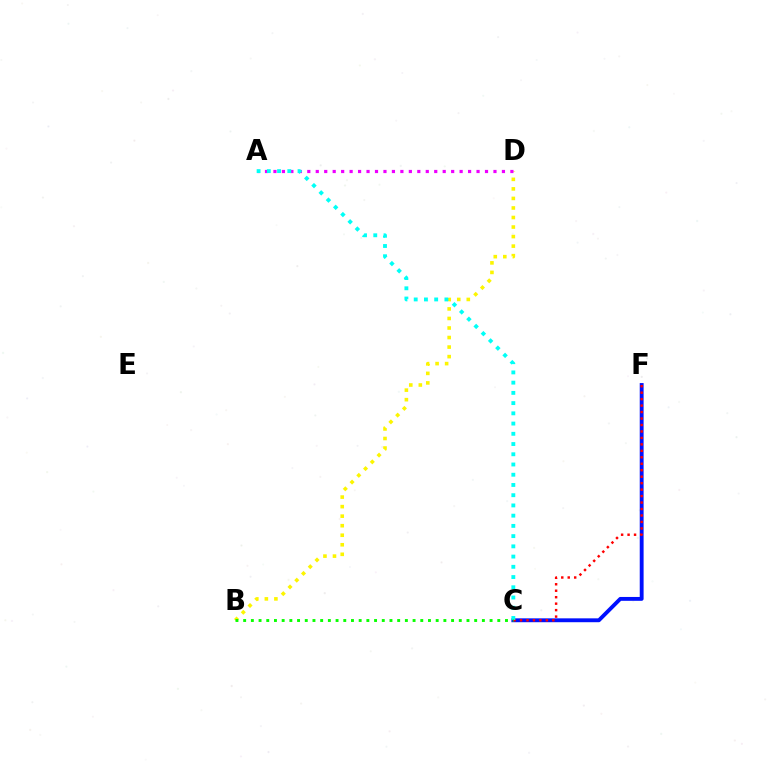{('B', 'D'): [{'color': '#fcf500', 'line_style': 'dotted', 'thickness': 2.59}], ('A', 'D'): [{'color': '#ee00ff', 'line_style': 'dotted', 'thickness': 2.3}], ('C', 'F'): [{'color': '#0010ff', 'line_style': 'solid', 'thickness': 2.78}, {'color': '#ff0000', 'line_style': 'dotted', 'thickness': 1.76}], ('A', 'C'): [{'color': '#00fff6', 'line_style': 'dotted', 'thickness': 2.78}], ('B', 'C'): [{'color': '#08ff00', 'line_style': 'dotted', 'thickness': 2.09}]}